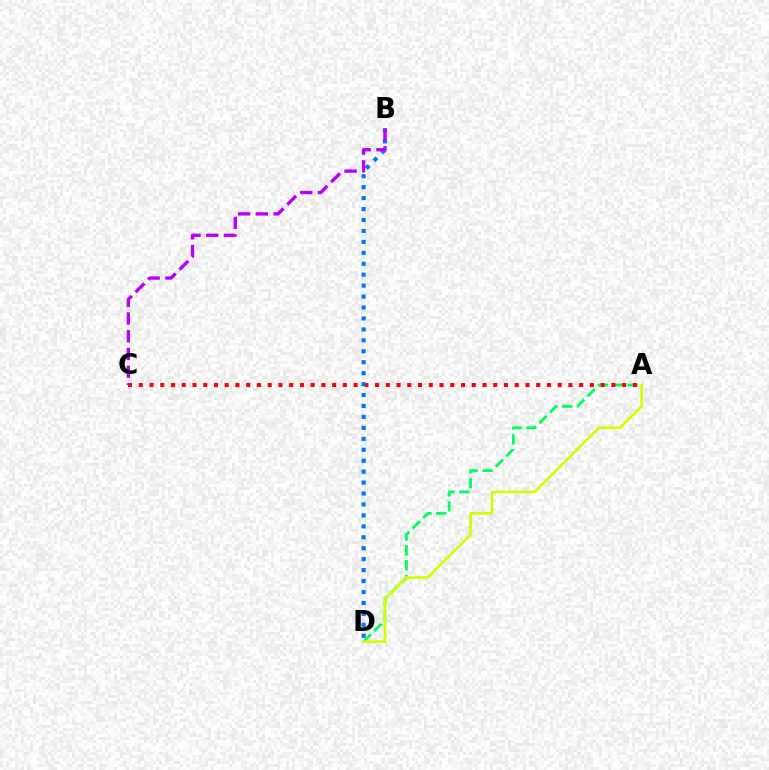{('A', 'D'): [{'color': '#00ff5c', 'line_style': 'dashed', 'thickness': 2.02}, {'color': '#d1ff00', 'line_style': 'solid', 'thickness': 1.9}], ('A', 'C'): [{'color': '#ff0000', 'line_style': 'dotted', 'thickness': 2.92}], ('B', 'D'): [{'color': '#0074ff', 'line_style': 'dotted', 'thickness': 2.97}], ('B', 'C'): [{'color': '#b900ff', 'line_style': 'dashed', 'thickness': 2.41}]}